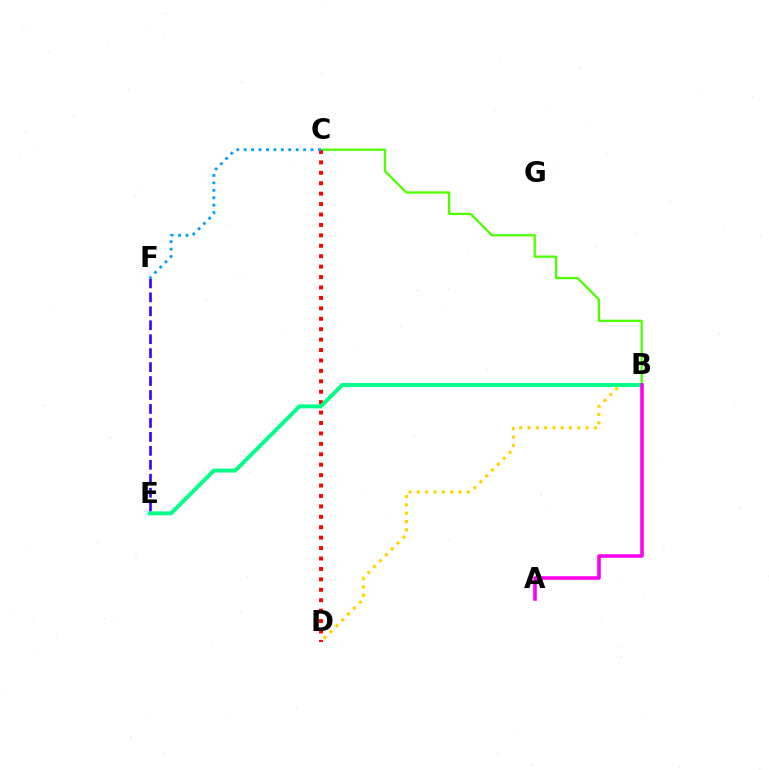{('B', 'D'): [{'color': '#ffd500', 'line_style': 'dotted', 'thickness': 2.26}], ('E', 'F'): [{'color': '#3700ff', 'line_style': 'dashed', 'thickness': 1.9}], ('B', 'C'): [{'color': '#4fff00', 'line_style': 'solid', 'thickness': 1.66}], ('C', 'D'): [{'color': '#ff0000', 'line_style': 'dotted', 'thickness': 2.83}], ('C', 'F'): [{'color': '#009eff', 'line_style': 'dotted', 'thickness': 2.02}], ('B', 'E'): [{'color': '#00ff86', 'line_style': 'solid', 'thickness': 2.84}], ('A', 'B'): [{'color': '#ff00ed', 'line_style': 'solid', 'thickness': 2.55}]}